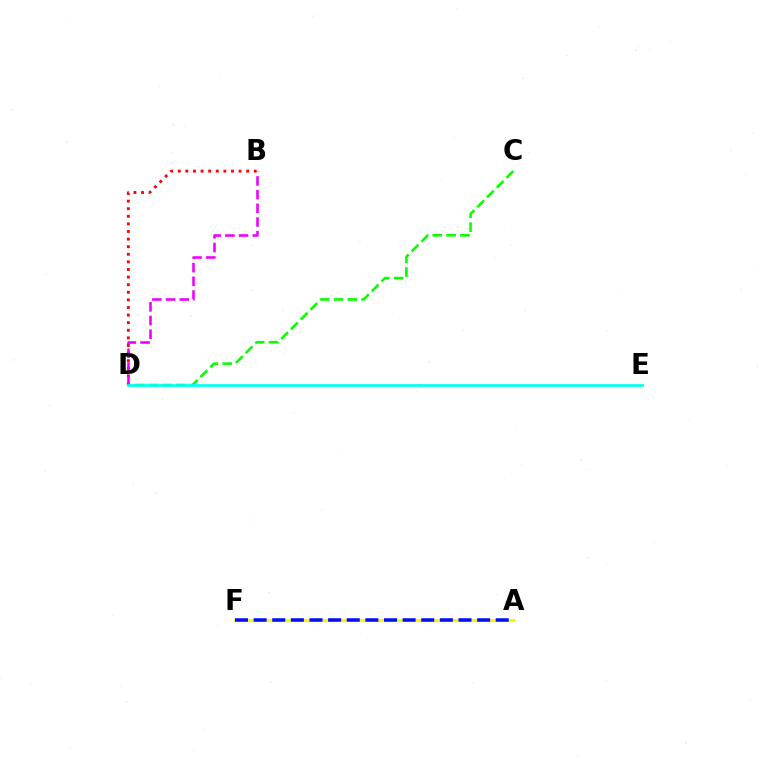{('B', 'D'): [{'color': '#ff0000', 'line_style': 'dotted', 'thickness': 2.06}, {'color': '#ee00ff', 'line_style': 'dashed', 'thickness': 1.86}], ('C', 'D'): [{'color': '#08ff00', 'line_style': 'dashed', 'thickness': 1.87}], ('D', 'E'): [{'color': '#00fff6', 'line_style': 'solid', 'thickness': 1.96}], ('A', 'F'): [{'color': '#fcf500', 'line_style': 'solid', 'thickness': 2.28}, {'color': '#0010ff', 'line_style': 'dashed', 'thickness': 2.53}]}